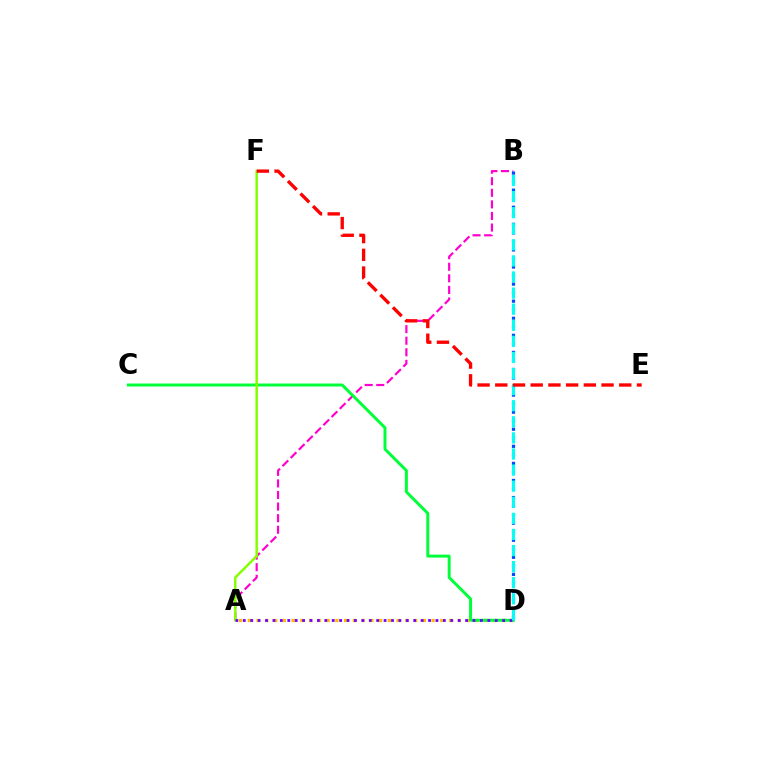{('A', 'D'): [{'color': '#ffbd00', 'line_style': 'dotted', 'thickness': 2.38}, {'color': '#7200ff', 'line_style': 'dotted', 'thickness': 2.01}], ('A', 'B'): [{'color': '#ff00cf', 'line_style': 'dashed', 'thickness': 1.57}], ('C', 'D'): [{'color': '#00ff39', 'line_style': 'solid', 'thickness': 2.13}], ('A', 'F'): [{'color': '#84ff00', 'line_style': 'solid', 'thickness': 1.8}], ('B', 'D'): [{'color': '#004bff', 'line_style': 'dotted', 'thickness': 2.32}, {'color': '#00fff6', 'line_style': 'dashed', 'thickness': 2.19}], ('E', 'F'): [{'color': '#ff0000', 'line_style': 'dashed', 'thickness': 2.41}]}